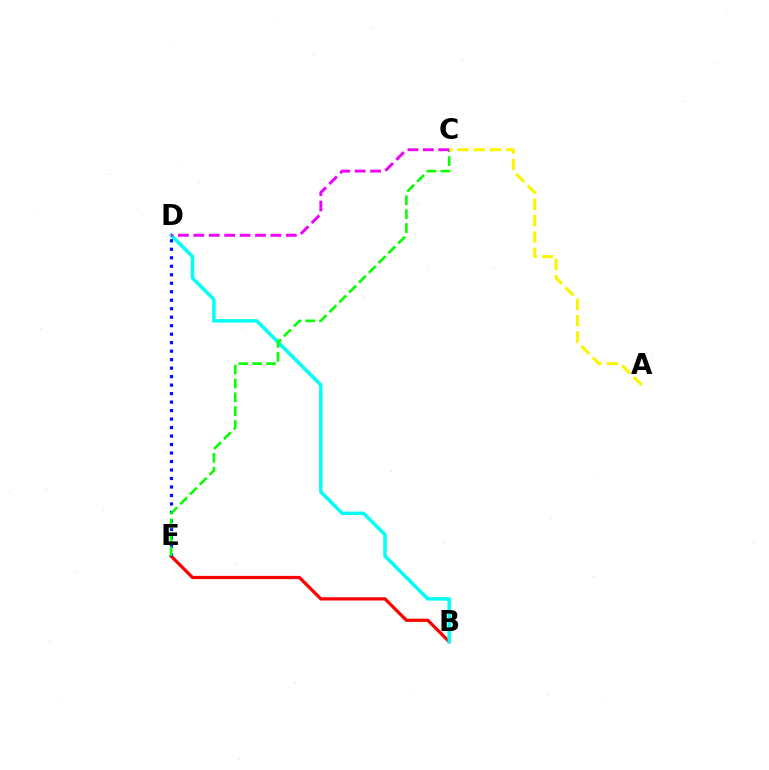{('B', 'E'): [{'color': '#ff0000', 'line_style': 'solid', 'thickness': 2.32}], ('D', 'E'): [{'color': '#0010ff', 'line_style': 'dotted', 'thickness': 2.31}], ('B', 'D'): [{'color': '#00fff6', 'line_style': 'solid', 'thickness': 2.51}], ('C', 'E'): [{'color': '#08ff00', 'line_style': 'dashed', 'thickness': 1.89}], ('A', 'C'): [{'color': '#fcf500', 'line_style': 'dashed', 'thickness': 2.21}], ('C', 'D'): [{'color': '#ee00ff', 'line_style': 'dashed', 'thickness': 2.09}]}